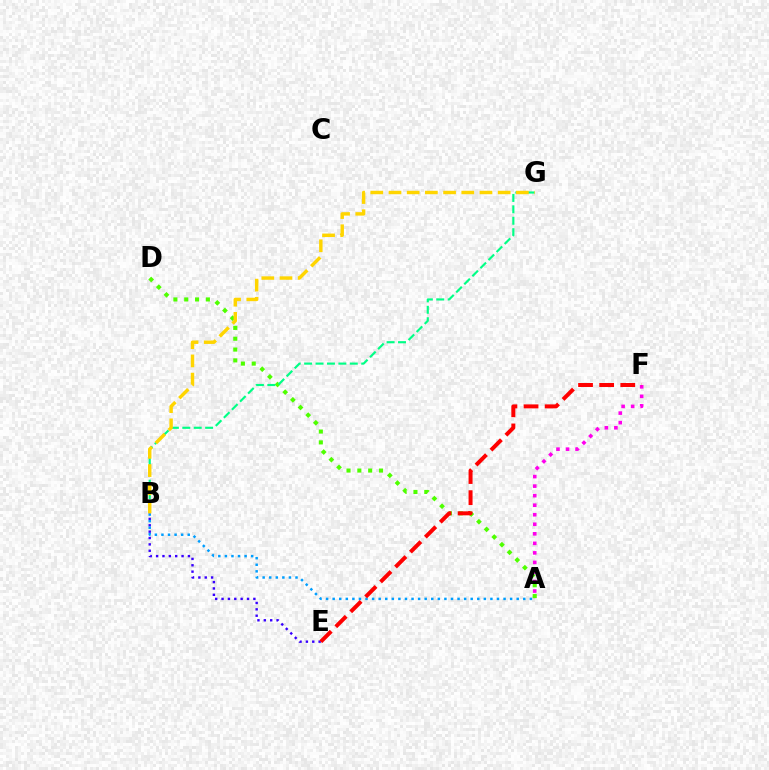{('A', 'D'): [{'color': '#4fff00', 'line_style': 'dotted', 'thickness': 2.94}], ('A', 'F'): [{'color': '#ff00ed', 'line_style': 'dotted', 'thickness': 2.59}], ('B', 'G'): [{'color': '#00ff86', 'line_style': 'dashed', 'thickness': 1.55}, {'color': '#ffd500', 'line_style': 'dashed', 'thickness': 2.47}], ('B', 'E'): [{'color': '#3700ff', 'line_style': 'dotted', 'thickness': 1.73}], ('A', 'B'): [{'color': '#009eff', 'line_style': 'dotted', 'thickness': 1.79}], ('E', 'F'): [{'color': '#ff0000', 'line_style': 'dashed', 'thickness': 2.87}]}